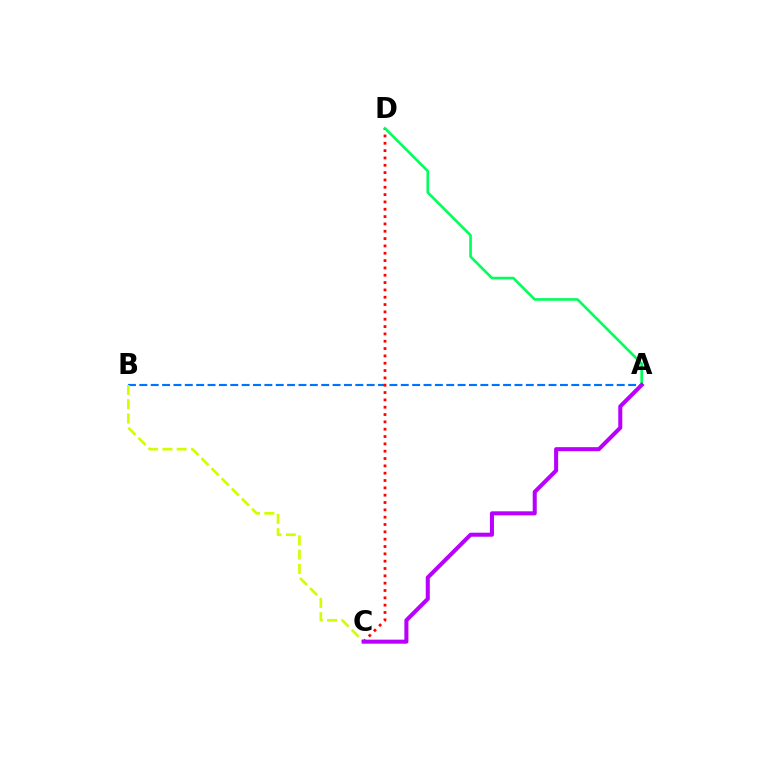{('A', 'B'): [{'color': '#0074ff', 'line_style': 'dashed', 'thickness': 1.54}], ('B', 'C'): [{'color': '#d1ff00', 'line_style': 'dashed', 'thickness': 1.94}], ('C', 'D'): [{'color': '#ff0000', 'line_style': 'dotted', 'thickness': 1.99}], ('A', 'D'): [{'color': '#00ff5c', 'line_style': 'solid', 'thickness': 1.89}], ('A', 'C'): [{'color': '#b900ff', 'line_style': 'solid', 'thickness': 2.91}]}